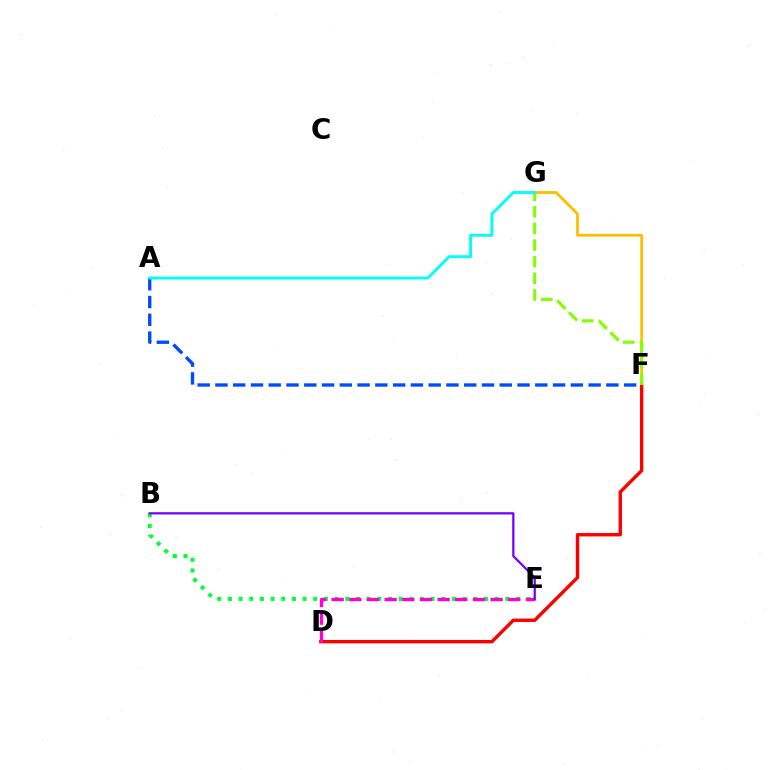{('F', 'G'): [{'color': '#ffbd00', 'line_style': 'solid', 'thickness': 2.0}, {'color': '#84ff00', 'line_style': 'dashed', 'thickness': 2.26}], ('D', 'F'): [{'color': '#ff0000', 'line_style': 'solid', 'thickness': 2.44}], ('A', 'F'): [{'color': '#004bff', 'line_style': 'dashed', 'thickness': 2.41}], ('B', 'E'): [{'color': '#00ff39', 'line_style': 'dotted', 'thickness': 2.9}, {'color': '#7200ff', 'line_style': 'solid', 'thickness': 1.62}], ('D', 'E'): [{'color': '#ff00cf', 'line_style': 'dashed', 'thickness': 2.4}], ('A', 'G'): [{'color': '#00fff6', 'line_style': 'solid', 'thickness': 2.07}]}